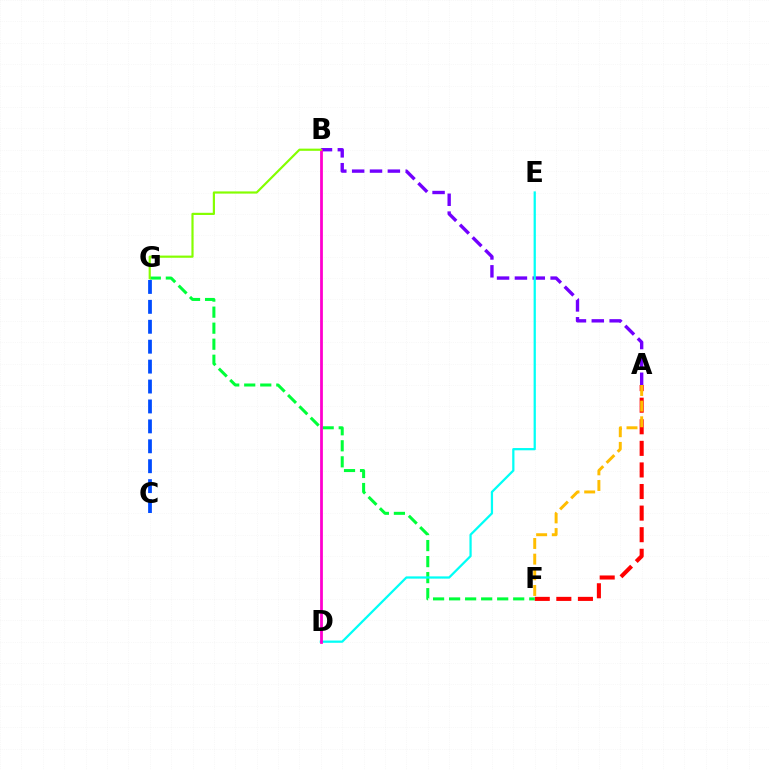{('A', 'F'): [{'color': '#ff0000', 'line_style': 'dashed', 'thickness': 2.93}, {'color': '#ffbd00', 'line_style': 'dashed', 'thickness': 2.13}], ('F', 'G'): [{'color': '#00ff39', 'line_style': 'dashed', 'thickness': 2.18}], ('A', 'B'): [{'color': '#7200ff', 'line_style': 'dashed', 'thickness': 2.43}], ('D', 'E'): [{'color': '#00fff6', 'line_style': 'solid', 'thickness': 1.62}], ('C', 'G'): [{'color': '#004bff', 'line_style': 'dashed', 'thickness': 2.71}], ('B', 'D'): [{'color': '#ff00cf', 'line_style': 'solid', 'thickness': 2.0}], ('B', 'G'): [{'color': '#84ff00', 'line_style': 'solid', 'thickness': 1.57}]}